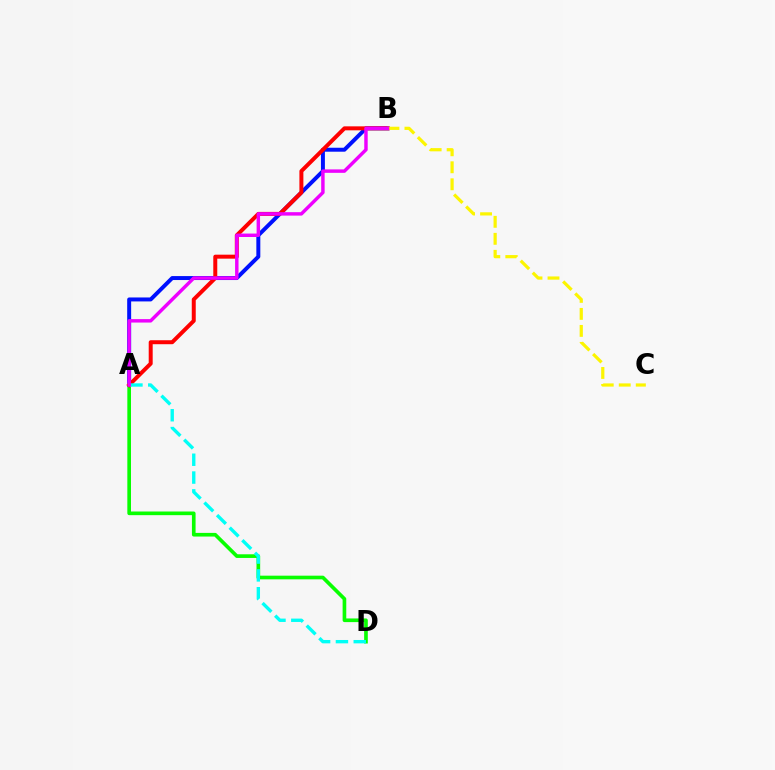{('A', 'B'): [{'color': '#0010ff', 'line_style': 'solid', 'thickness': 2.85}, {'color': '#ff0000', 'line_style': 'solid', 'thickness': 2.86}, {'color': '#ee00ff', 'line_style': 'solid', 'thickness': 2.48}], ('A', 'D'): [{'color': '#08ff00', 'line_style': 'solid', 'thickness': 2.63}, {'color': '#00fff6', 'line_style': 'dashed', 'thickness': 2.42}], ('B', 'C'): [{'color': '#fcf500', 'line_style': 'dashed', 'thickness': 2.31}]}